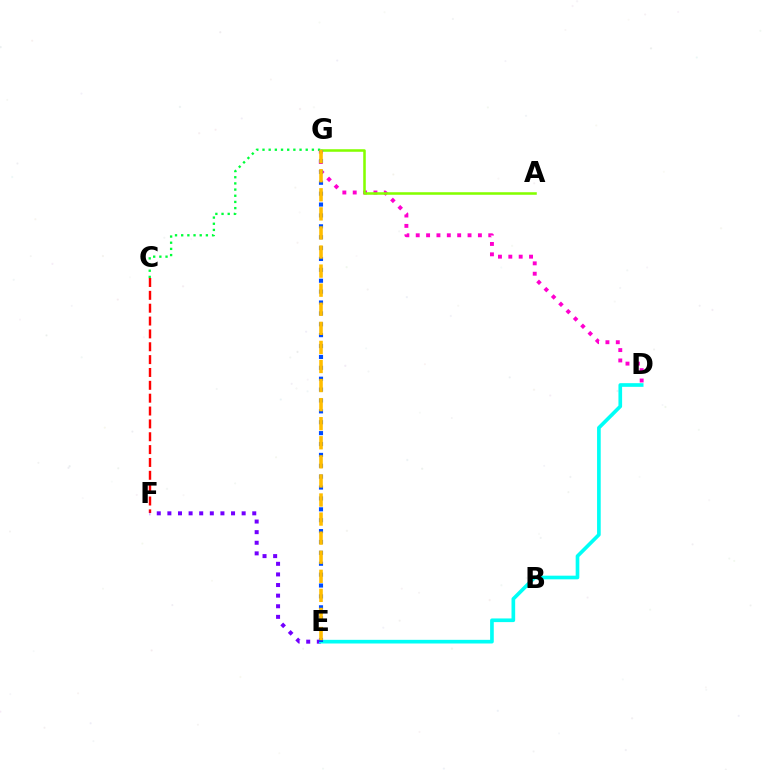{('D', 'G'): [{'color': '#ff00cf', 'line_style': 'dotted', 'thickness': 2.82}], ('C', 'G'): [{'color': '#00ff39', 'line_style': 'dotted', 'thickness': 1.68}], ('A', 'G'): [{'color': '#84ff00', 'line_style': 'solid', 'thickness': 1.83}], ('C', 'F'): [{'color': '#ff0000', 'line_style': 'dashed', 'thickness': 1.75}], ('E', 'F'): [{'color': '#7200ff', 'line_style': 'dotted', 'thickness': 2.88}], ('D', 'E'): [{'color': '#00fff6', 'line_style': 'solid', 'thickness': 2.64}], ('E', 'G'): [{'color': '#004bff', 'line_style': 'dotted', 'thickness': 2.96}, {'color': '#ffbd00', 'line_style': 'dashed', 'thickness': 2.59}]}